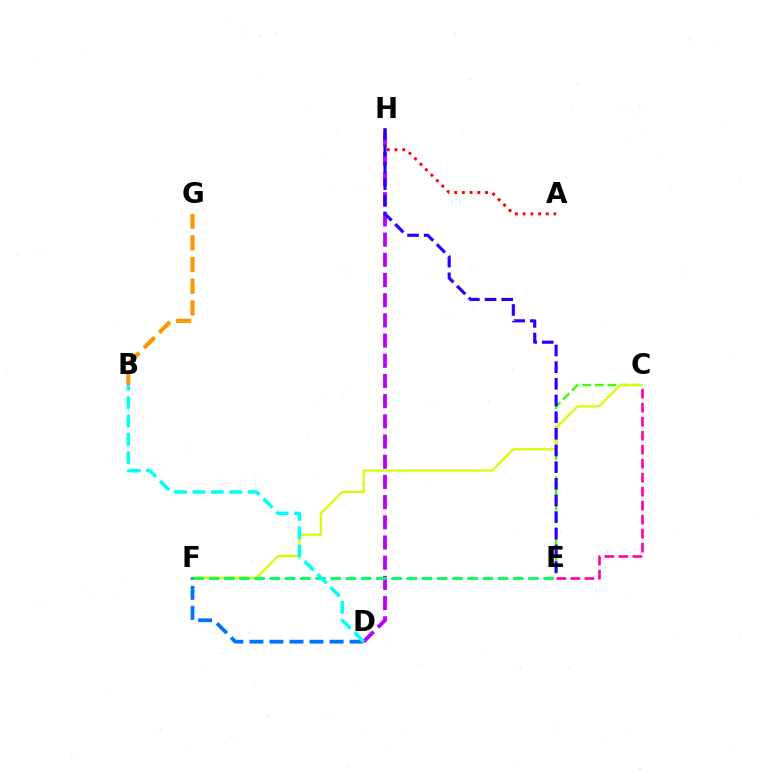{('C', 'E'): [{'color': '#3dff00', 'line_style': 'dashed', 'thickness': 1.72}, {'color': '#ff00ac', 'line_style': 'dashed', 'thickness': 1.9}], ('C', 'F'): [{'color': '#d1ff00', 'line_style': 'solid', 'thickness': 1.58}], ('D', 'F'): [{'color': '#0074ff', 'line_style': 'dashed', 'thickness': 2.72}], ('B', 'G'): [{'color': '#ff9400', 'line_style': 'dashed', 'thickness': 2.95}], ('D', 'H'): [{'color': '#b900ff', 'line_style': 'dashed', 'thickness': 2.74}], ('E', 'F'): [{'color': '#00ff5c', 'line_style': 'dashed', 'thickness': 2.07}], ('A', 'H'): [{'color': '#ff0000', 'line_style': 'dotted', 'thickness': 2.1}], ('E', 'H'): [{'color': '#2500ff', 'line_style': 'dashed', 'thickness': 2.26}], ('B', 'D'): [{'color': '#00fff6', 'line_style': 'dashed', 'thickness': 2.5}]}